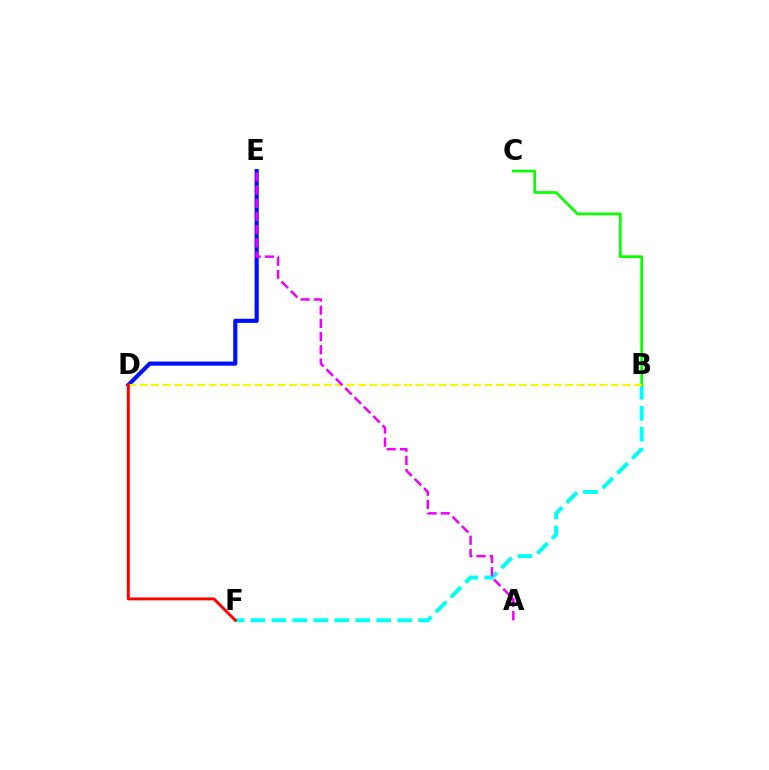{('B', 'F'): [{'color': '#00fff6', 'line_style': 'dashed', 'thickness': 2.85}], ('B', 'C'): [{'color': '#08ff00', 'line_style': 'solid', 'thickness': 1.97}], ('D', 'E'): [{'color': '#0010ff', 'line_style': 'solid', 'thickness': 2.99}], ('B', 'D'): [{'color': '#fcf500', 'line_style': 'dashed', 'thickness': 1.56}], ('D', 'F'): [{'color': '#ff0000', 'line_style': 'solid', 'thickness': 2.11}], ('A', 'E'): [{'color': '#ee00ff', 'line_style': 'dashed', 'thickness': 1.79}]}